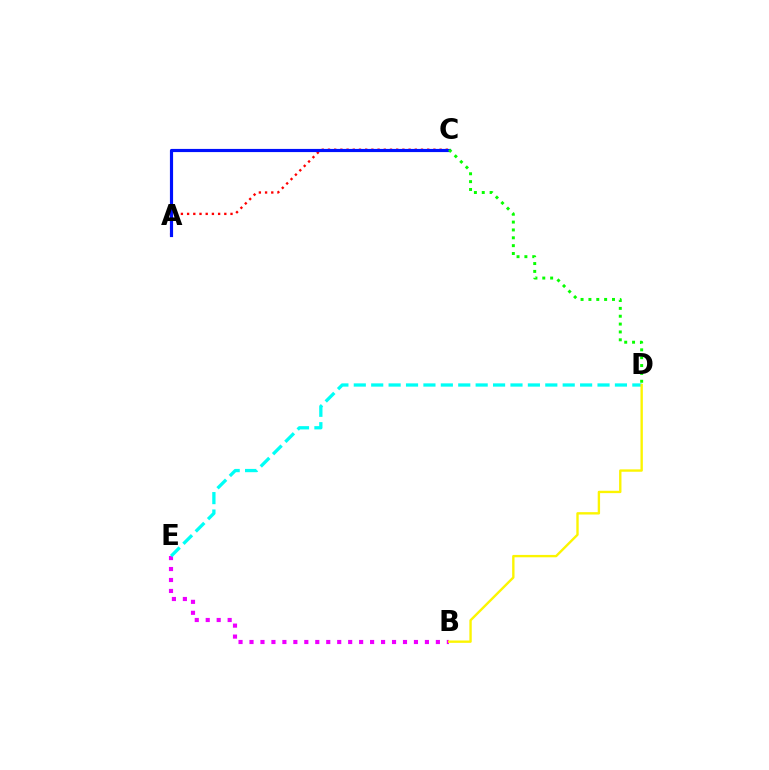{('A', 'C'): [{'color': '#ff0000', 'line_style': 'dotted', 'thickness': 1.69}, {'color': '#0010ff', 'line_style': 'solid', 'thickness': 2.28}], ('B', 'E'): [{'color': '#ee00ff', 'line_style': 'dotted', 'thickness': 2.98}], ('D', 'E'): [{'color': '#00fff6', 'line_style': 'dashed', 'thickness': 2.37}], ('B', 'D'): [{'color': '#fcf500', 'line_style': 'solid', 'thickness': 1.71}], ('C', 'D'): [{'color': '#08ff00', 'line_style': 'dotted', 'thickness': 2.13}]}